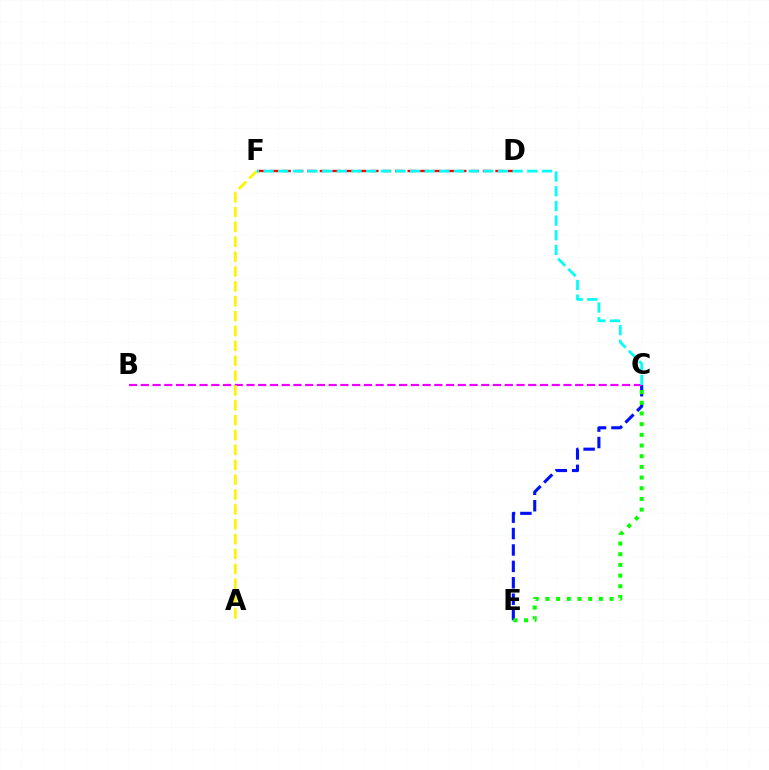{('C', 'E'): [{'color': '#0010ff', 'line_style': 'dashed', 'thickness': 2.23}, {'color': '#08ff00', 'line_style': 'dotted', 'thickness': 2.9}], ('B', 'C'): [{'color': '#ee00ff', 'line_style': 'dashed', 'thickness': 1.59}], ('D', 'F'): [{'color': '#ff0000', 'line_style': 'dashed', 'thickness': 1.7}], ('A', 'F'): [{'color': '#fcf500', 'line_style': 'dashed', 'thickness': 2.02}], ('C', 'F'): [{'color': '#00fff6', 'line_style': 'dashed', 'thickness': 1.99}]}